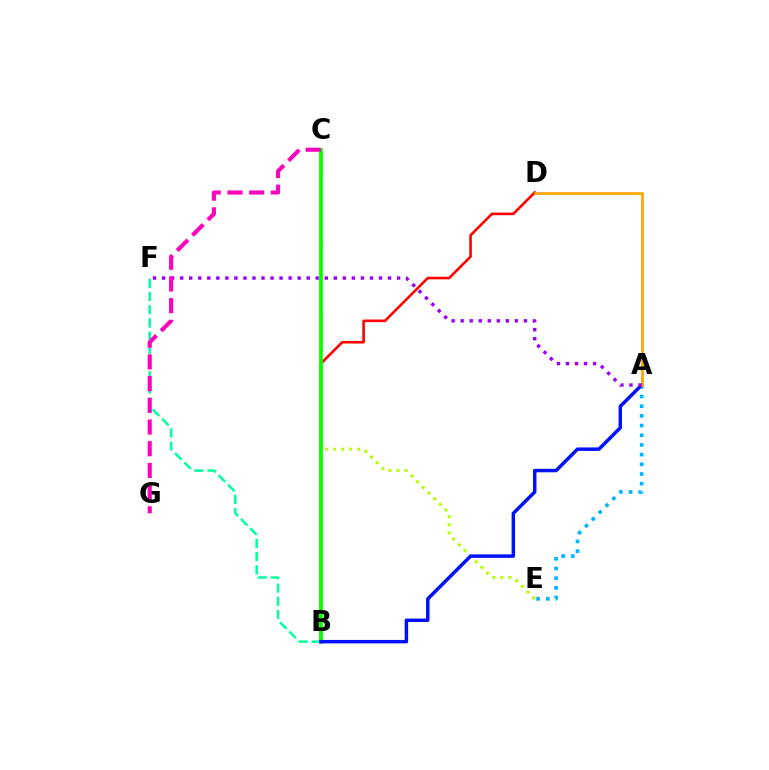{('C', 'E'): [{'color': '#b3ff00', 'line_style': 'dotted', 'thickness': 2.18}], ('B', 'F'): [{'color': '#00ff9d', 'line_style': 'dashed', 'thickness': 1.79}], ('A', 'E'): [{'color': '#00b5ff', 'line_style': 'dotted', 'thickness': 2.63}], ('B', 'D'): [{'color': '#ff0000', 'line_style': 'solid', 'thickness': 1.88}], ('B', 'C'): [{'color': '#08ff00', 'line_style': 'solid', 'thickness': 2.65}], ('A', 'B'): [{'color': '#0010ff', 'line_style': 'solid', 'thickness': 2.49}], ('A', 'D'): [{'color': '#ffa500', 'line_style': 'solid', 'thickness': 1.94}], ('A', 'F'): [{'color': '#9b00ff', 'line_style': 'dotted', 'thickness': 2.46}], ('C', 'G'): [{'color': '#ff00bd', 'line_style': 'dashed', 'thickness': 2.95}]}